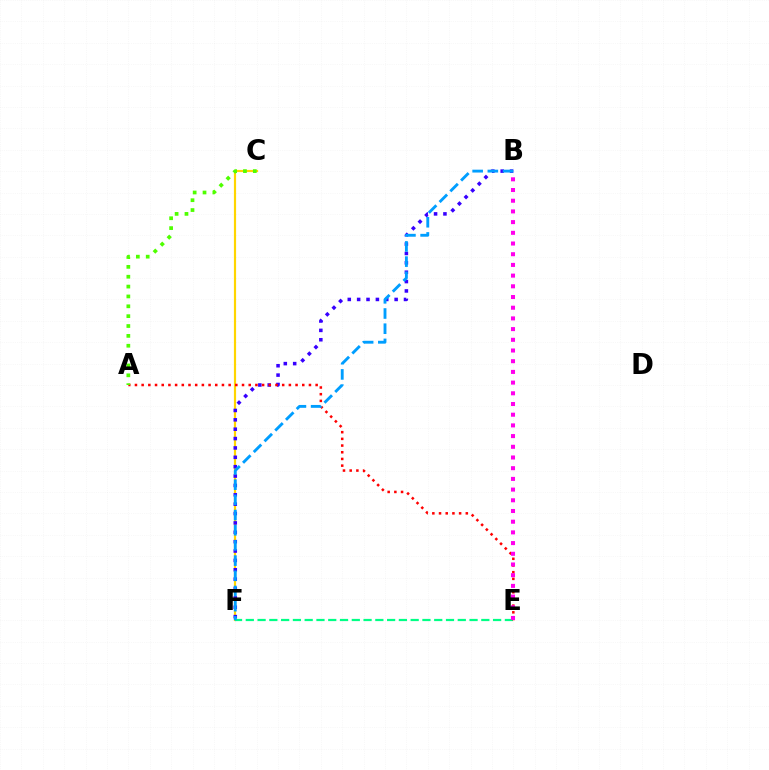{('C', 'F'): [{'color': '#ffd500', 'line_style': 'solid', 'thickness': 1.58}], ('B', 'F'): [{'color': '#3700ff', 'line_style': 'dotted', 'thickness': 2.55}, {'color': '#009eff', 'line_style': 'dashed', 'thickness': 2.06}], ('E', 'F'): [{'color': '#00ff86', 'line_style': 'dashed', 'thickness': 1.6}], ('A', 'E'): [{'color': '#ff0000', 'line_style': 'dotted', 'thickness': 1.82}], ('B', 'E'): [{'color': '#ff00ed', 'line_style': 'dotted', 'thickness': 2.91}], ('A', 'C'): [{'color': '#4fff00', 'line_style': 'dotted', 'thickness': 2.68}]}